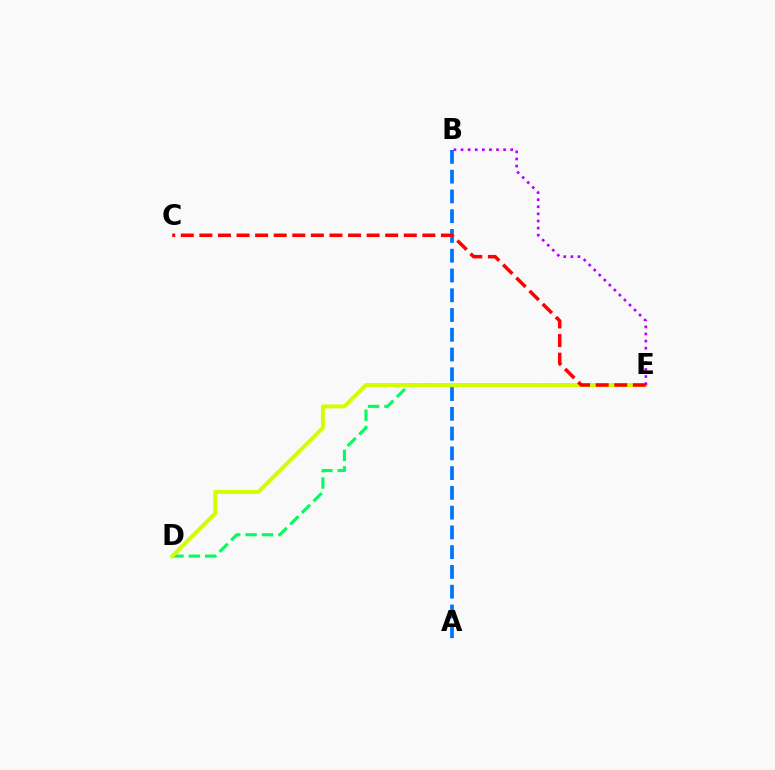{('A', 'B'): [{'color': '#0074ff', 'line_style': 'dashed', 'thickness': 2.68}], ('D', 'E'): [{'color': '#00ff5c', 'line_style': 'dashed', 'thickness': 2.23}, {'color': '#d1ff00', 'line_style': 'solid', 'thickness': 2.83}], ('B', 'E'): [{'color': '#b900ff', 'line_style': 'dotted', 'thickness': 1.93}], ('C', 'E'): [{'color': '#ff0000', 'line_style': 'dashed', 'thickness': 2.52}]}